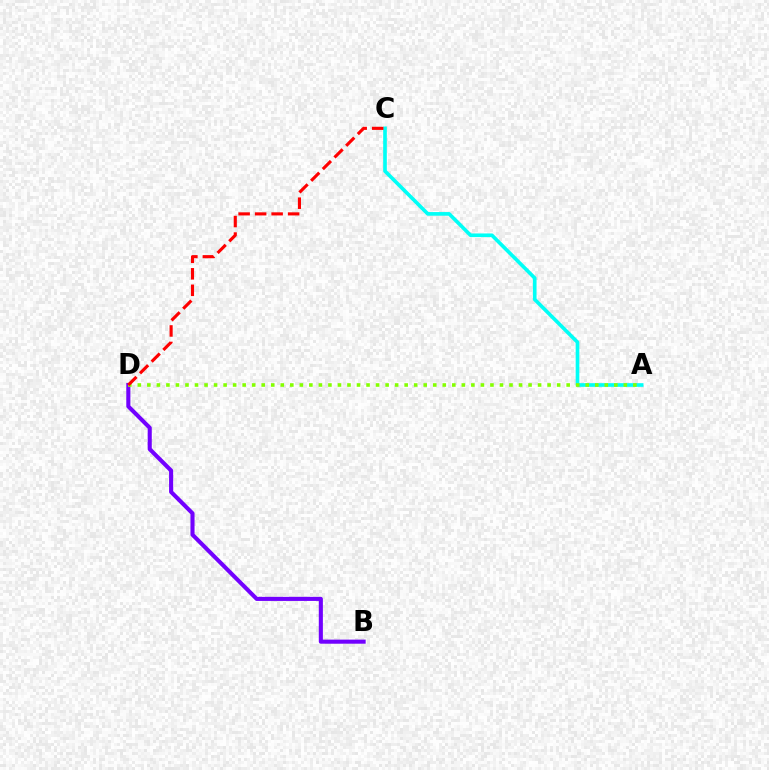{('B', 'D'): [{'color': '#7200ff', 'line_style': 'solid', 'thickness': 2.94}], ('A', 'C'): [{'color': '#00fff6', 'line_style': 'solid', 'thickness': 2.63}], ('A', 'D'): [{'color': '#84ff00', 'line_style': 'dotted', 'thickness': 2.59}], ('C', 'D'): [{'color': '#ff0000', 'line_style': 'dashed', 'thickness': 2.24}]}